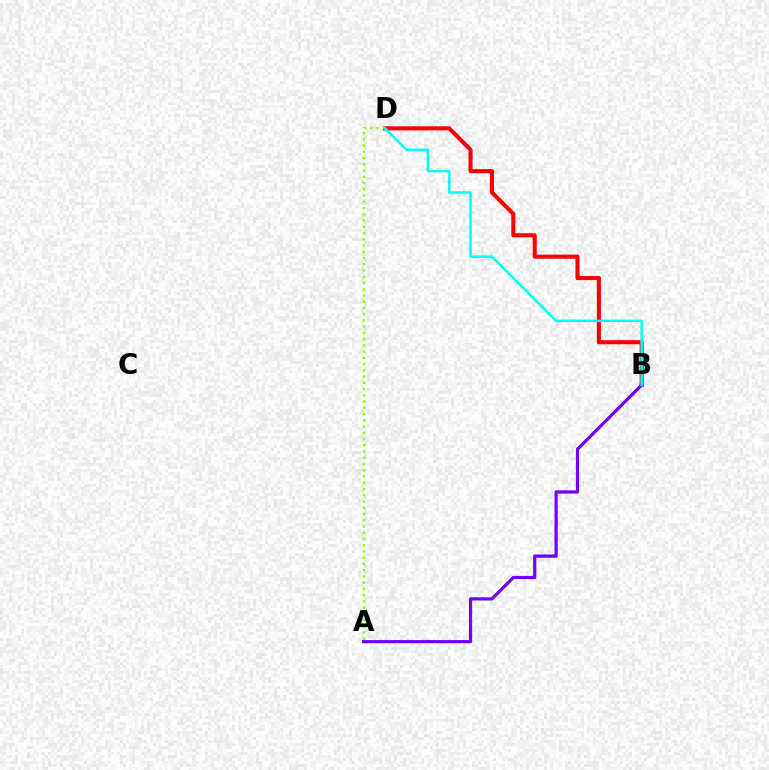{('B', 'D'): [{'color': '#ff0000', 'line_style': 'solid', 'thickness': 2.94}, {'color': '#00fff6', 'line_style': 'solid', 'thickness': 1.8}], ('A', 'D'): [{'color': '#84ff00', 'line_style': 'dotted', 'thickness': 1.7}], ('A', 'B'): [{'color': '#7200ff', 'line_style': 'solid', 'thickness': 2.3}]}